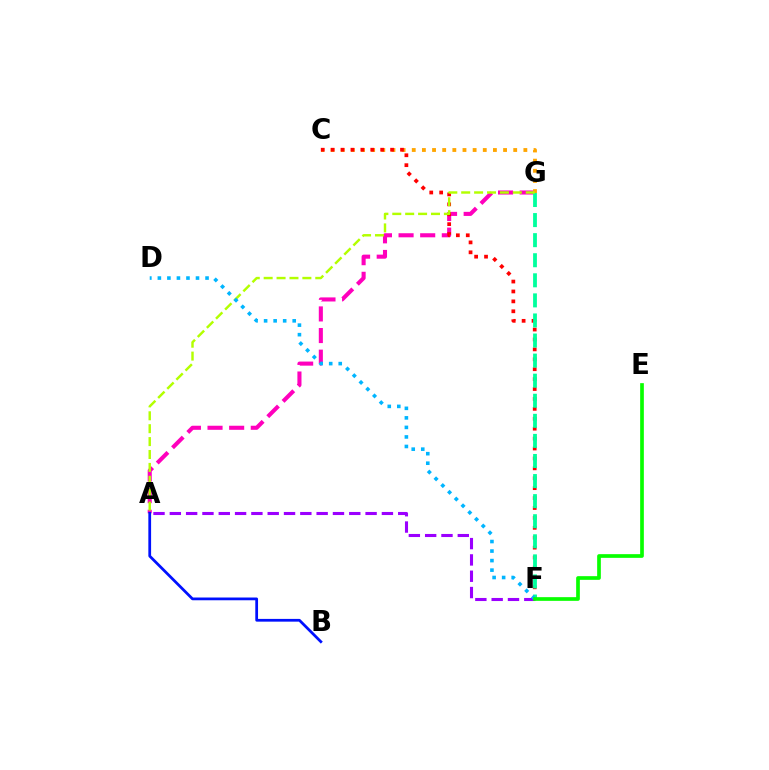{('A', 'G'): [{'color': '#ff00bd', 'line_style': 'dashed', 'thickness': 2.94}, {'color': '#b3ff00', 'line_style': 'dashed', 'thickness': 1.75}], ('C', 'G'): [{'color': '#ffa500', 'line_style': 'dotted', 'thickness': 2.76}], ('A', 'F'): [{'color': '#9b00ff', 'line_style': 'dashed', 'thickness': 2.22}], ('C', 'F'): [{'color': '#ff0000', 'line_style': 'dotted', 'thickness': 2.69}], ('F', 'G'): [{'color': '#00ff9d', 'line_style': 'dashed', 'thickness': 2.73}], ('A', 'B'): [{'color': '#0010ff', 'line_style': 'solid', 'thickness': 1.98}], ('D', 'F'): [{'color': '#00b5ff', 'line_style': 'dotted', 'thickness': 2.59}], ('E', 'F'): [{'color': '#08ff00', 'line_style': 'solid', 'thickness': 2.65}]}